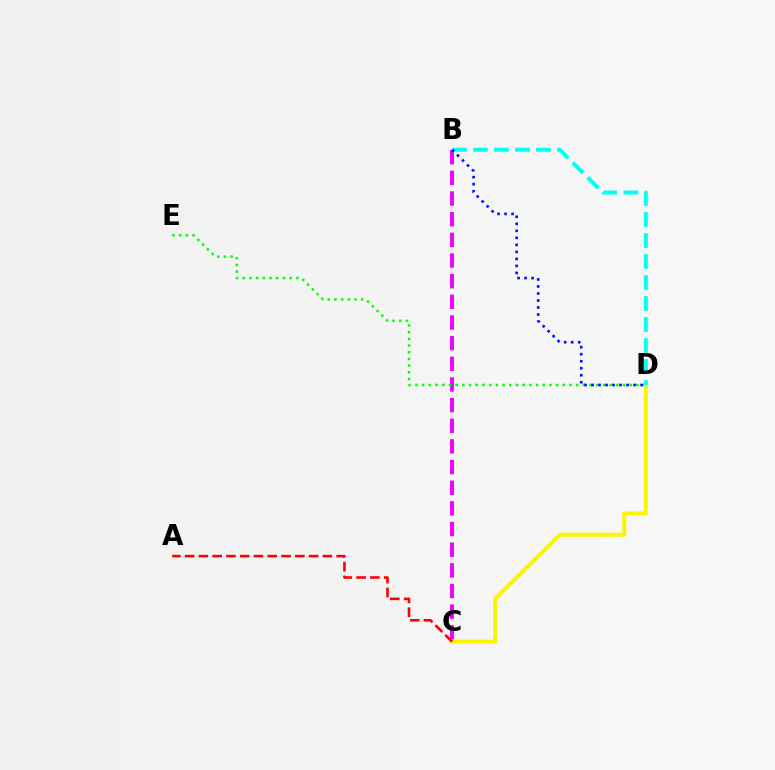{('B', 'C'): [{'color': '#ee00ff', 'line_style': 'dashed', 'thickness': 2.81}], ('D', 'E'): [{'color': '#08ff00', 'line_style': 'dotted', 'thickness': 1.82}], ('C', 'D'): [{'color': '#fcf500', 'line_style': 'solid', 'thickness': 2.87}], ('B', 'D'): [{'color': '#00fff6', 'line_style': 'dashed', 'thickness': 2.85}, {'color': '#0010ff', 'line_style': 'dotted', 'thickness': 1.91}], ('A', 'C'): [{'color': '#ff0000', 'line_style': 'dashed', 'thickness': 1.87}]}